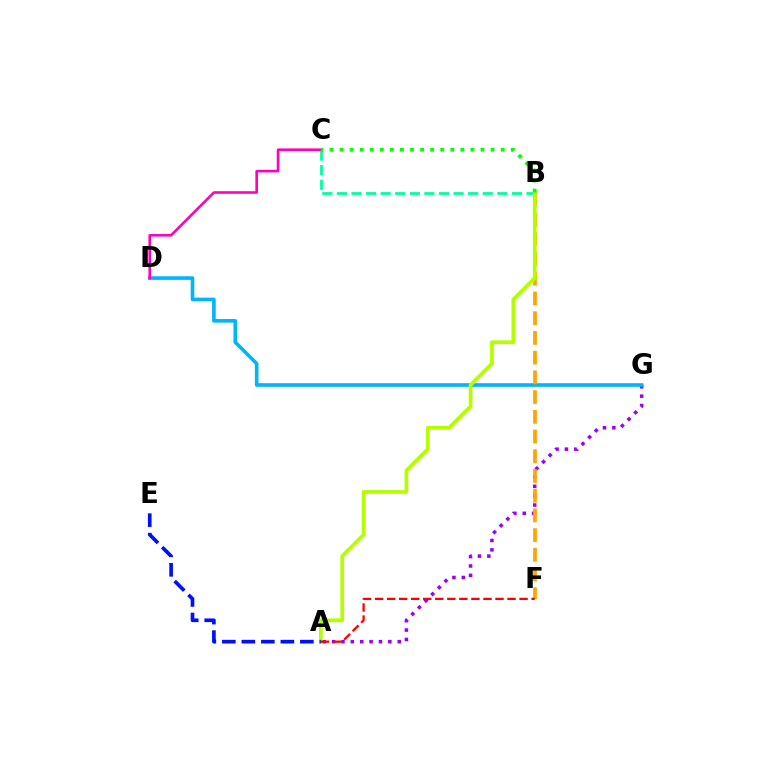{('A', 'G'): [{'color': '#9b00ff', 'line_style': 'dotted', 'thickness': 2.55}], ('D', 'G'): [{'color': '#00b5ff', 'line_style': 'solid', 'thickness': 2.61}], ('B', 'F'): [{'color': '#ffa500', 'line_style': 'dashed', 'thickness': 2.68}], ('B', 'C'): [{'color': '#00ff9d', 'line_style': 'dashed', 'thickness': 1.98}, {'color': '#08ff00', 'line_style': 'dotted', 'thickness': 2.74}], ('C', 'D'): [{'color': '#ff00bd', 'line_style': 'solid', 'thickness': 1.88}], ('A', 'B'): [{'color': '#b3ff00', 'line_style': 'solid', 'thickness': 2.71}], ('A', 'E'): [{'color': '#0010ff', 'line_style': 'dashed', 'thickness': 2.65}], ('A', 'F'): [{'color': '#ff0000', 'line_style': 'dashed', 'thickness': 1.64}]}